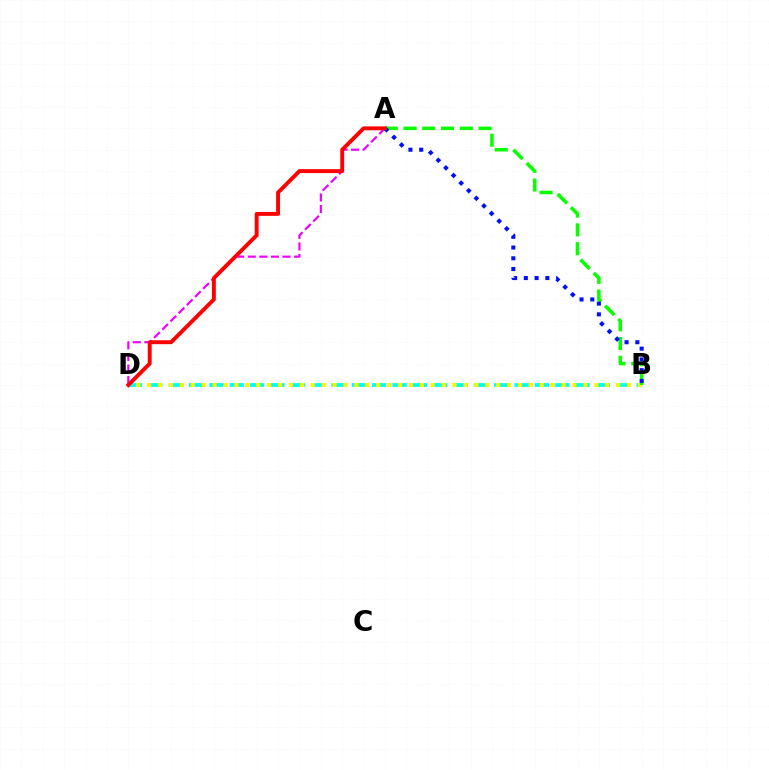{('B', 'D'): [{'color': '#00fff6', 'line_style': 'dashed', 'thickness': 2.76}, {'color': '#fcf500', 'line_style': 'dotted', 'thickness': 2.96}], ('A', 'B'): [{'color': '#08ff00', 'line_style': 'dashed', 'thickness': 2.55}, {'color': '#0010ff', 'line_style': 'dotted', 'thickness': 2.92}], ('A', 'D'): [{'color': '#ee00ff', 'line_style': 'dashed', 'thickness': 1.57}, {'color': '#ff0000', 'line_style': 'solid', 'thickness': 2.81}]}